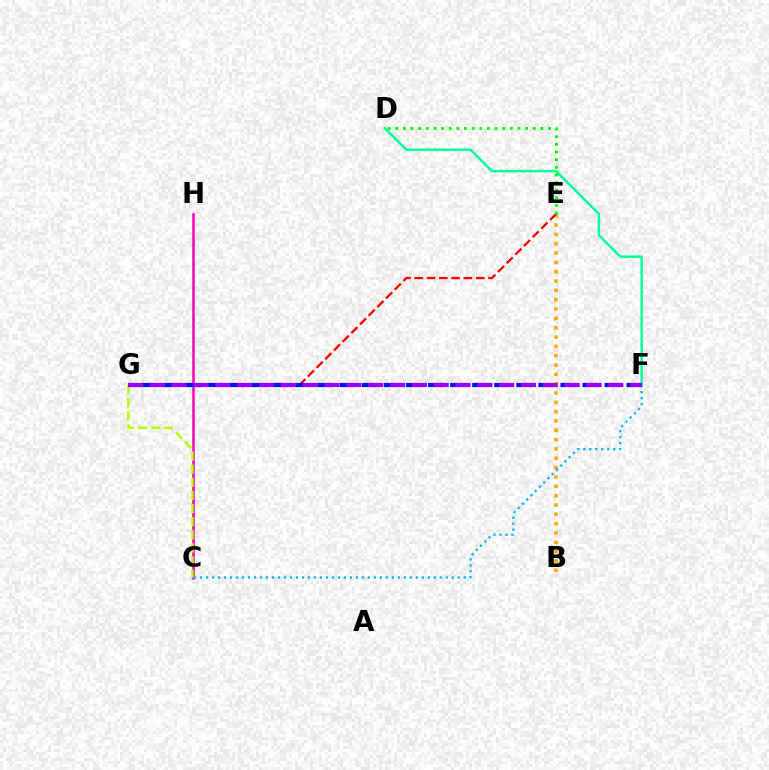{('C', 'H'): [{'color': '#ff00bd', 'line_style': 'solid', 'thickness': 1.82}], ('B', 'E'): [{'color': '#ffa500', 'line_style': 'dotted', 'thickness': 2.53}], ('C', 'G'): [{'color': '#b3ff00', 'line_style': 'dashed', 'thickness': 1.78}], ('C', 'F'): [{'color': '#00b5ff', 'line_style': 'dotted', 'thickness': 1.63}], ('D', 'F'): [{'color': '#00ff9d', 'line_style': 'solid', 'thickness': 1.78}], ('E', 'G'): [{'color': '#ff0000', 'line_style': 'dashed', 'thickness': 1.67}], ('F', 'G'): [{'color': '#0010ff', 'line_style': 'dashed', 'thickness': 3.0}, {'color': '#9b00ff', 'line_style': 'dashed', 'thickness': 2.96}], ('D', 'E'): [{'color': '#08ff00', 'line_style': 'dotted', 'thickness': 2.07}]}